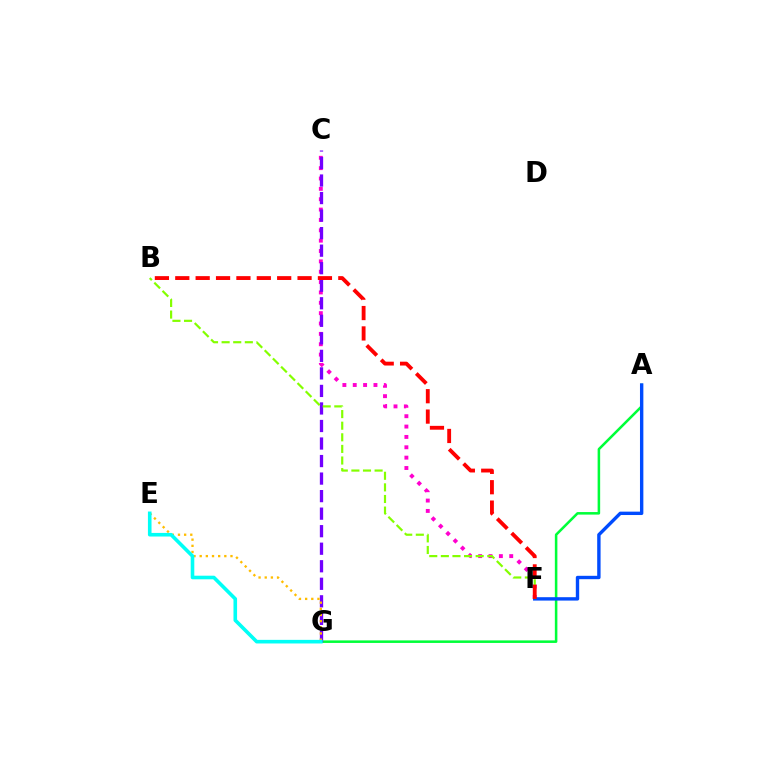{('C', 'F'): [{'color': '#ff00cf', 'line_style': 'dotted', 'thickness': 2.81}], ('A', 'G'): [{'color': '#00ff39', 'line_style': 'solid', 'thickness': 1.83}], ('A', 'F'): [{'color': '#004bff', 'line_style': 'solid', 'thickness': 2.44}], ('C', 'G'): [{'color': '#7200ff', 'line_style': 'dashed', 'thickness': 2.38}], ('B', 'F'): [{'color': '#84ff00', 'line_style': 'dashed', 'thickness': 1.58}, {'color': '#ff0000', 'line_style': 'dashed', 'thickness': 2.77}], ('E', 'G'): [{'color': '#ffbd00', 'line_style': 'dotted', 'thickness': 1.67}, {'color': '#00fff6', 'line_style': 'solid', 'thickness': 2.59}]}